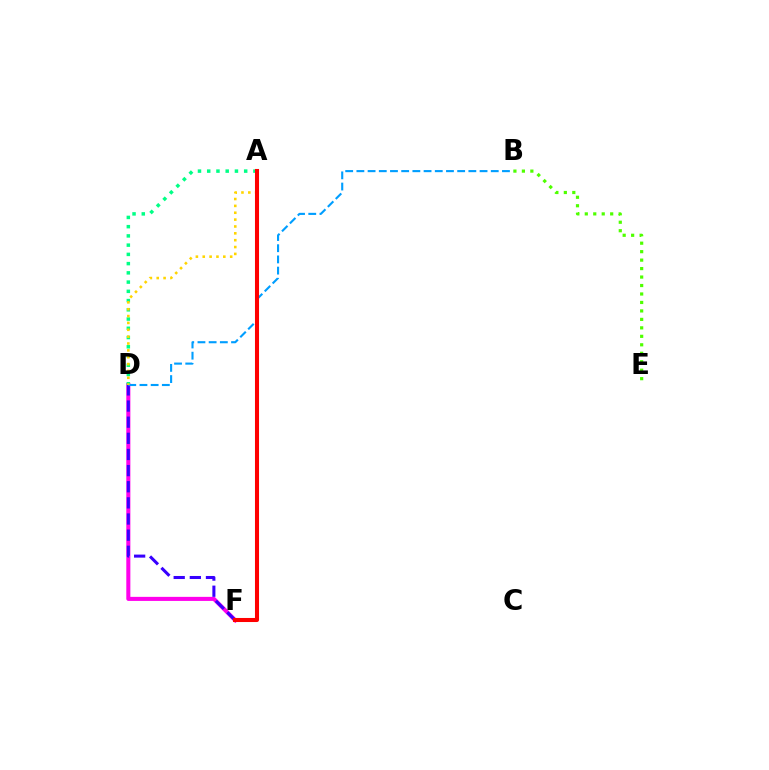{('D', 'F'): [{'color': '#ff00ed', 'line_style': 'solid', 'thickness': 2.92}, {'color': '#3700ff', 'line_style': 'dashed', 'thickness': 2.19}], ('A', 'D'): [{'color': '#00ff86', 'line_style': 'dotted', 'thickness': 2.51}, {'color': '#ffd500', 'line_style': 'dotted', 'thickness': 1.86}], ('B', 'E'): [{'color': '#4fff00', 'line_style': 'dotted', 'thickness': 2.3}], ('B', 'D'): [{'color': '#009eff', 'line_style': 'dashed', 'thickness': 1.52}], ('A', 'F'): [{'color': '#ff0000', 'line_style': 'solid', 'thickness': 2.92}]}